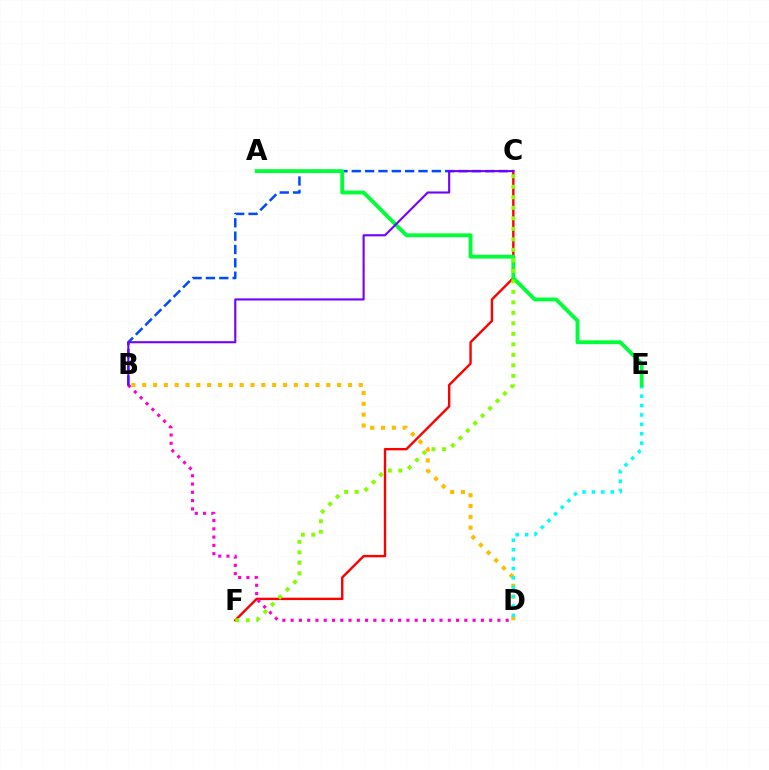{('C', 'F'): [{'color': '#ff0000', 'line_style': 'solid', 'thickness': 1.72}, {'color': '#84ff00', 'line_style': 'dotted', 'thickness': 2.85}], ('B', 'C'): [{'color': '#004bff', 'line_style': 'dashed', 'thickness': 1.81}, {'color': '#7200ff', 'line_style': 'solid', 'thickness': 1.51}], ('B', 'D'): [{'color': '#ff00cf', 'line_style': 'dotted', 'thickness': 2.25}, {'color': '#ffbd00', 'line_style': 'dotted', 'thickness': 2.94}], ('D', 'E'): [{'color': '#00fff6', 'line_style': 'dotted', 'thickness': 2.55}], ('A', 'E'): [{'color': '#00ff39', 'line_style': 'solid', 'thickness': 2.78}]}